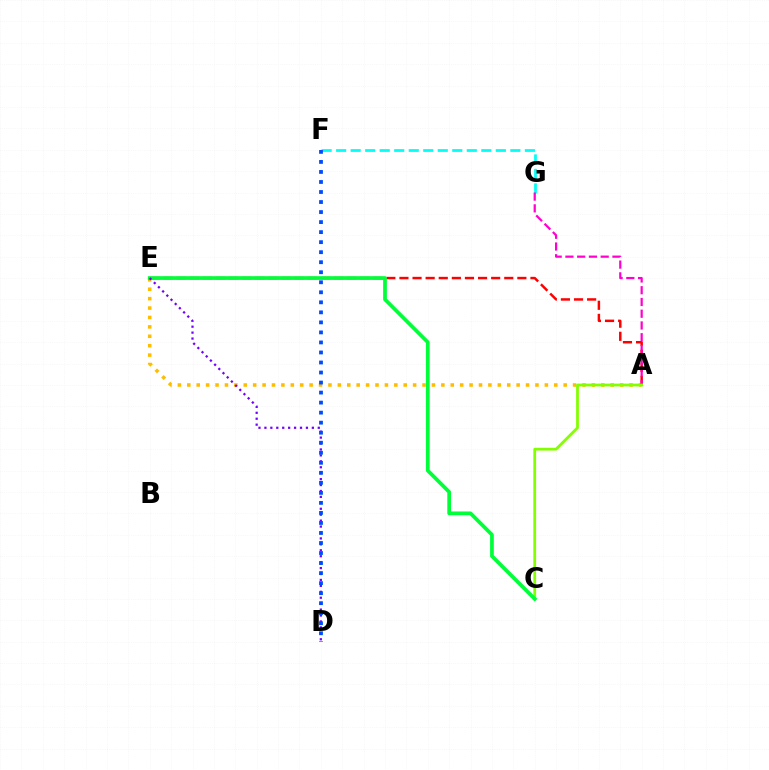{('A', 'E'): [{'color': '#ffbd00', 'line_style': 'dotted', 'thickness': 2.56}, {'color': '#ff0000', 'line_style': 'dashed', 'thickness': 1.78}], ('F', 'G'): [{'color': '#00fff6', 'line_style': 'dashed', 'thickness': 1.97}], ('A', 'G'): [{'color': '#ff00cf', 'line_style': 'dashed', 'thickness': 1.6}], ('A', 'C'): [{'color': '#84ff00', 'line_style': 'solid', 'thickness': 2.0}], ('C', 'E'): [{'color': '#00ff39', 'line_style': 'solid', 'thickness': 2.68}], ('D', 'E'): [{'color': '#7200ff', 'line_style': 'dotted', 'thickness': 1.61}], ('D', 'F'): [{'color': '#004bff', 'line_style': 'dotted', 'thickness': 2.72}]}